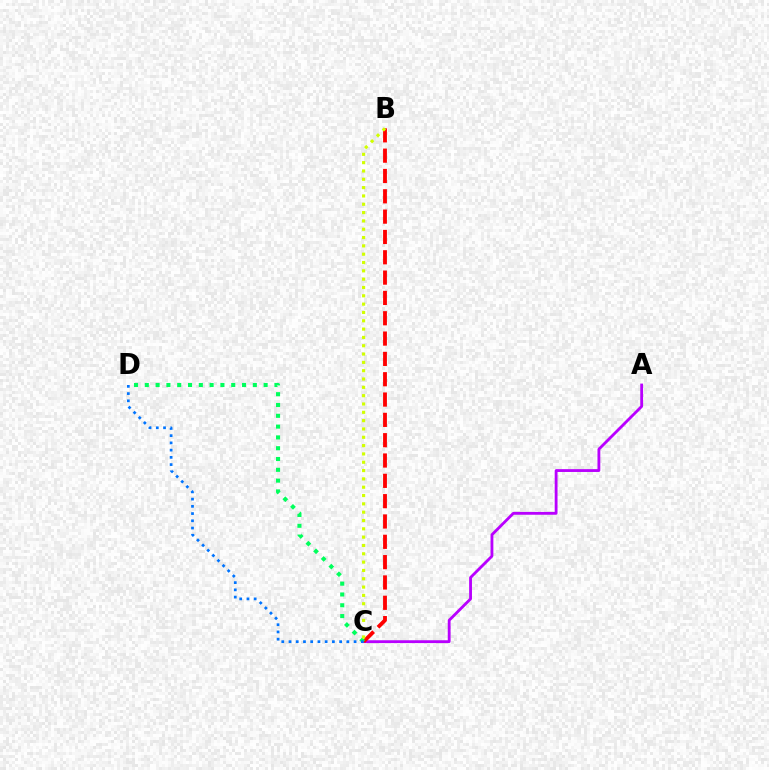{('A', 'C'): [{'color': '#b900ff', 'line_style': 'solid', 'thickness': 2.04}], ('B', 'C'): [{'color': '#ff0000', 'line_style': 'dashed', 'thickness': 2.76}, {'color': '#d1ff00', 'line_style': 'dotted', 'thickness': 2.26}], ('C', 'D'): [{'color': '#00ff5c', 'line_style': 'dotted', 'thickness': 2.94}, {'color': '#0074ff', 'line_style': 'dotted', 'thickness': 1.96}]}